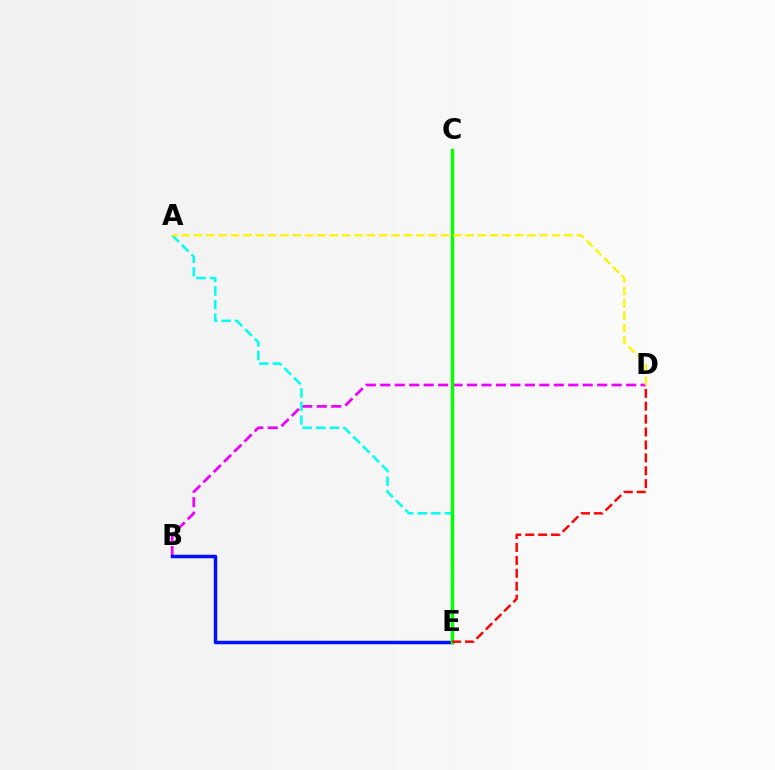{('B', 'D'): [{'color': '#ee00ff', 'line_style': 'dashed', 'thickness': 1.96}], ('A', 'E'): [{'color': '#00fff6', 'line_style': 'dashed', 'thickness': 1.84}], ('B', 'E'): [{'color': '#0010ff', 'line_style': 'solid', 'thickness': 2.5}], ('C', 'E'): [{'color': '#08ff00', 'line_style': 'solid', 'thickness': 2.48}], ('D', 'E'): [{'color': '#ff0000', 'line_style': 'dashed', 'thickness': 1.75}], ('A', 'D'): [{'color': '#fcf500', 'line_style': 'dashed', 'thickness': 1.68}]}